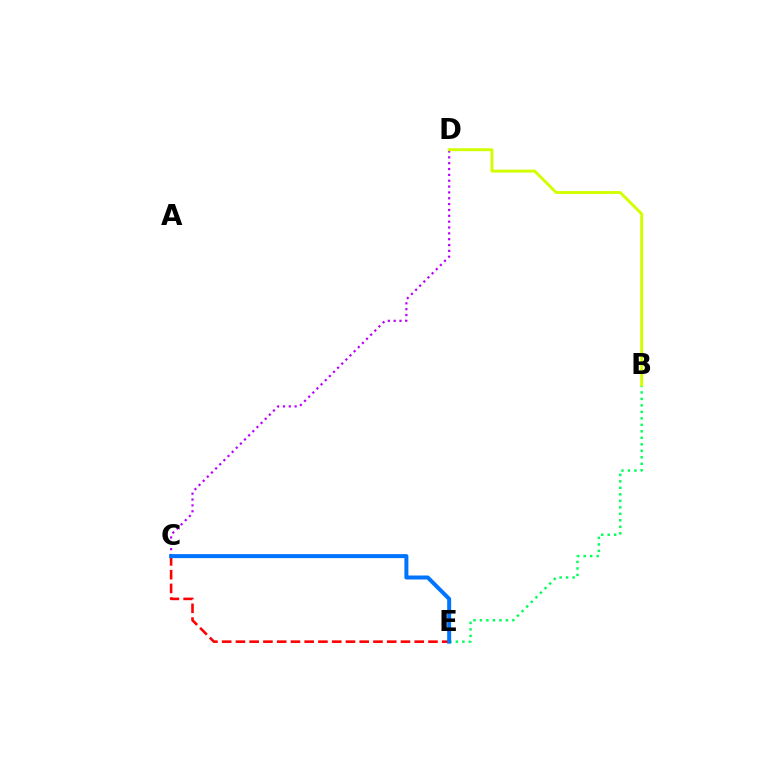{('B', 'E'): [{'color': '#00ff5c', 'line_style': 'dotted', 'thickness': 1.76}], ('C', 'D'): [{'color': '#b900ff', 'line_style': 'dotted', 'thickness': 1.59}], ('C', 'E'): [{'color': '#ff0000', 'line_style': 'dashed', 'thickness': 1.87}, {'color': '#0074ff', 'line_style': 'solid', 'thickness': 2.87}], ('B', 'D'): [{'color': '#d1ff00', 'line_style': 'solid', 'thickness': 2.1}]}